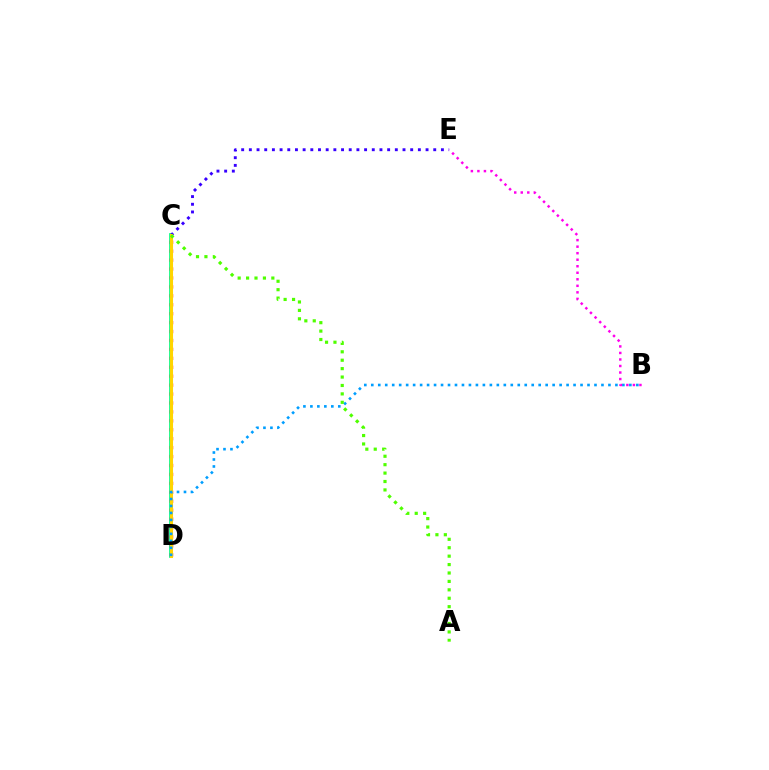{('C', 'D'): [{'color': '#00ff86', 'line_style': 'solid', 'thickness': 2.69}, {'color': '#ff0000', 'line_style': 'dotted', 'thickness': 2.43}, {'color': '#ffd500', 'line_style': 'solid', 'thickness': 2.21}], ('C', 'E'): [{'color': '#3700ff', 'line_style': 'dotted', 'thickness': 2.09}], ('B', 'D'): [{'color': '#009eff', 'line_style': 'dotted', 'thickness': 1.9}], ('A', 'C'): [{'color': '#4fff00', 'line_style': 'dotted', 'thickness': 2.29}], ('B', 'E'): [{'color': '#ff00ed', 'line_style': 'dotted', 'thickness': 1.77}]}